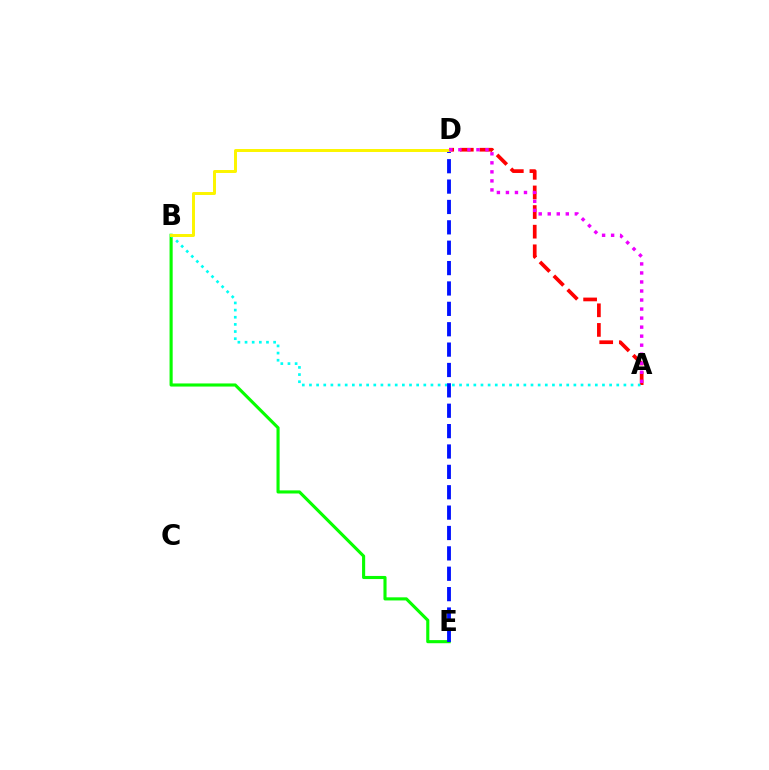{('A', 'D'): [{'color': '#ff0000', 'line_style': 'dashed', 'thickness': 2.67}, {'color': '#ee00ff', 'line_style': 'dotted', 'thickness': 2.45}], ('B', 'E'): [{'color': '#08ff00', 'line_style': 'solid', 'thickness': 2.24}], ('A', 'B'): [{'color': '#00fff6', 'line_style': 'dotted', 'thickness': 1.94}], ('D', 'E'): [{'color': '#0010ff', 'line_style': 'dashed', 'thickness': 2.77}], ('B', 'D'): [{'color': '#fcf500', 'line_style': 'solid', 'thickness': 2.14}]}